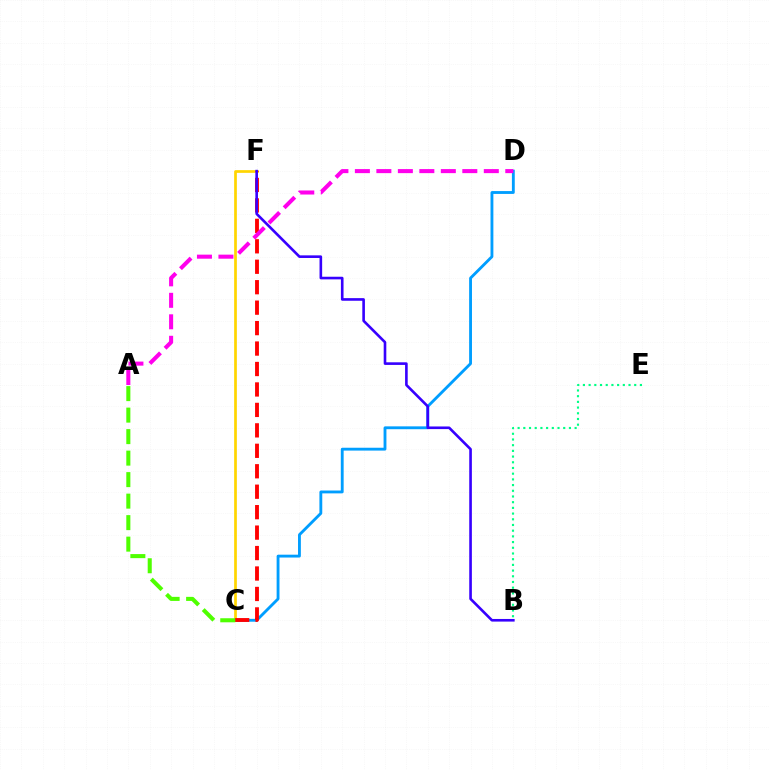{('C', 'D'): [{'color': '#009eff', 'line_style': 'solid', 'thickness': 2.05}], ('C', 'F'): [{'color': '#ffd500', 'line_style': 'solid', 'thickness': 1.95}, {'color': '#ff0000', 'line_style': 'dashed', 'thickness': 2.78}], ('A', 'D'): [{'color': '#ff00ed', 'line_style': 'dashed', 'thickness': 2.92}], ('A', 'C'): [{'color': '#4fff00', 'line_style': 'dashed', 'thickness': 2.92}], ('B', 'E'): [{'color': '#00ff86', 'line_style': 'dotted', 'thickness': 1.55}], ('B', 'F'): [{'color': '#3700ff', 'line_style': 'solid', 'thickness': 1.89}]}